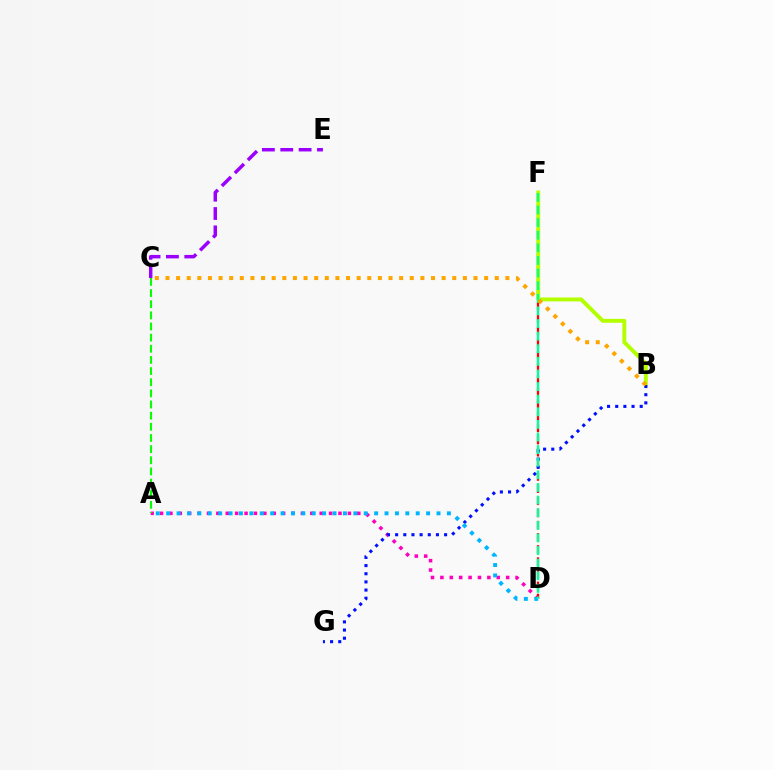{('A', 'D'): [{'color': '#ff00bd', 'line_style': 'dotted', 'thickness': 2.55}, {'color': '#00b5ff', 'line_style': 'dotted', 'thickness': 2.83}], ('D', 'F'): [{'color': '#ff0000', 'line_style': 'dashed', 'thickness': 1.65}, {'color': '#00ff9d', 'line_style': 'dashed', 'thickness': 1.71}], ('B', 'F'): [{'color': '#b3ff00', 'line_style': 'solid', 'thickness': 2.82}], ('B', 'G'): [{'color': '#0010ff', 'line_style': 'dotted', 'thickness': 2.22}], ('A', 'C'): [{'color': '#08ff00', 'line_style': 'dashed', 'thickness': 1.51}], ('B', 'C'): [{'color': '#ffa500', 'line_style': 'dotted', 'thickness': 2.89}], ('C', 'E'): [{'color': '#9b00ff', 'line_style': 'dashed', 'thickness': 2.49}]}